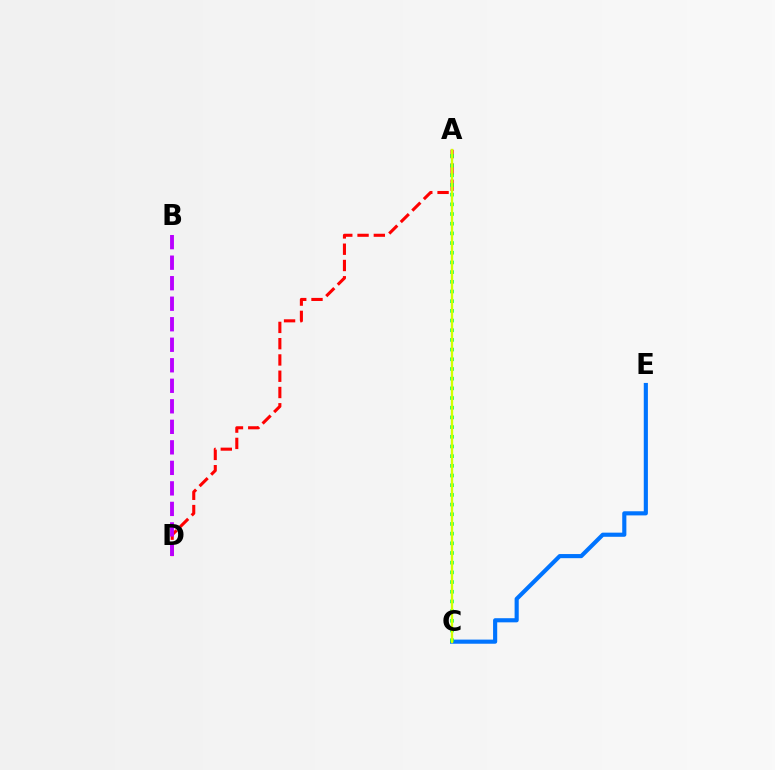{('C', 'E'): [{'color': '#0074ff', 'line_style': 'solid', 'thickness': 2.97}], ('A', 'D'): [{'color': '#ff0000', 'line_style': 'dashed', 'thickness': 2.21}], ('A', 'C'): [{'color': '#00ff5c', 'line_style': 'dotted', 'thickness': 2.63}, {'color': '#d1ff00', 'line_style': 'solid', 'thickness': 1.68}], ('B', 'D'): [{'color': '#b900ff', 'line_style': 'dashed', 'thickness': 2.79}]}